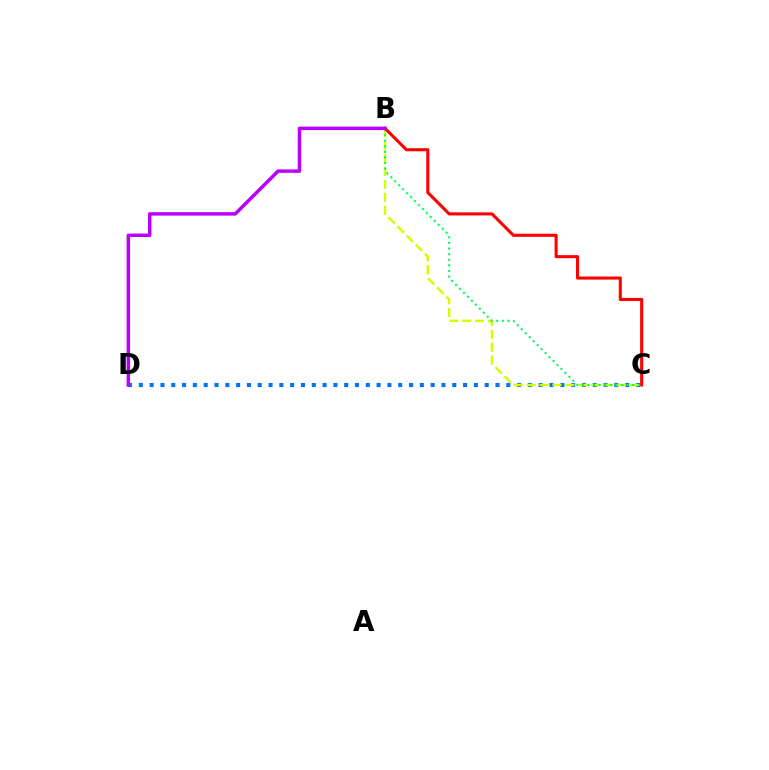{('C', 'D'): [{'color': '#0074ff', 'line_style': 'dotted', 'thickness': 2.94}], ('B', 'C'): [{'color': '#d1ff00', 'line_style': 'dashed', 'thickness': 1.75}, {'color': '#00ff5c', 'line_style': 'dotted', 'thickness': 1.52}, {'color': '#ff0000', 'line_style': 'solid', 'thickness': 2.21}], ('B', 'D'): [{'color': '#b900ff', 'line_style': 'solid', 'thickness': 2.5}]}